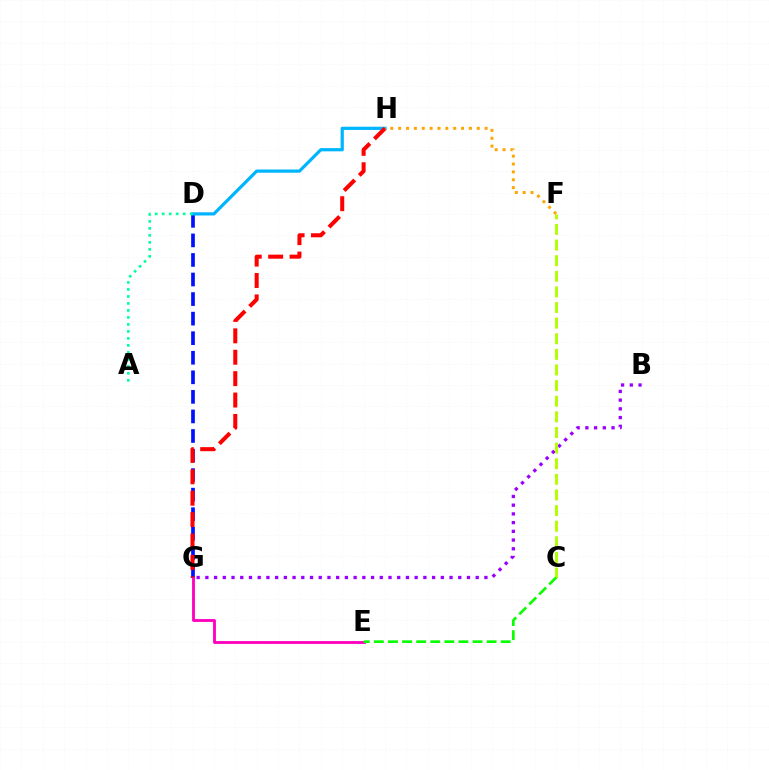{('D', 'G'): [{'color': '#0010ff', 'line_style': 'dashed', 'thickness': 2.66}], ('B', 'G'): [{'color': '#9b00ff', 'line_style': 'dotted', 'thickness': 2.37}], ('D', 'H'): [{'color': '#00b5ff', 'line_style': 'solid', 'thickness': 2.31}], ('E', 'G'): [{'color': '#ff00bd', 'line_style': 'solid', 'thickness': 2.05}], ('C', 'F'): [{'color': '#b3ff00', 'line_style': 'dashed', 'thickness': 2.12}], ('G', 'H'): [{'color': '#ff0000', 'line_style': 'dashed', 'thickness': 2.91}], ('C', 'E'): [{'color': '#08ff00', 'line_style': 'dashed', 'thickness': 1.91}], ('F', 'H'): [{'color': '#ffa500', 'line_style': 'dotted', 'thickness': 2.14}], ('A', 'D'): [{'color': '#00ff9d', 'line_style': 'dotted', 'thickness': 1.9}]}